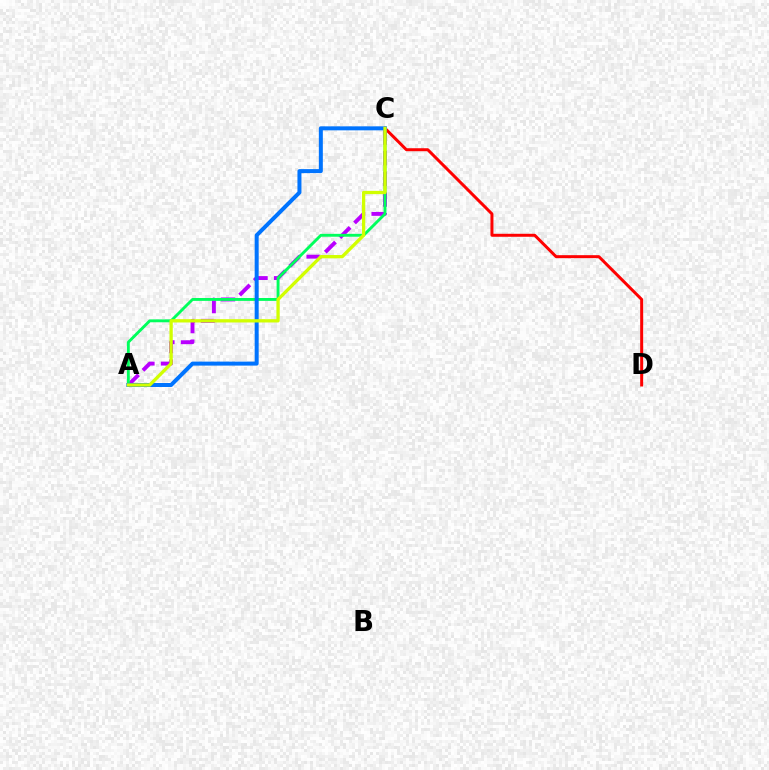{('A', 'C'): [{'color': '#b900ff', 'line_style': 'dashed', 'thickness': 2.81}, {'color': '#00ff5c', 'line_style': 'solid', 'thickness': 2.07}, {'color': '#0074ff', 'line_style': 'solid', 'thickness': 2.88}, {'color': '#d1ff00', 'line_style': 'solid', 'thickness': 2.37}], ('C', 'D'): [{'color': '#ff0000', 'line_style': 'solid', 'thickness': 2.15}]}